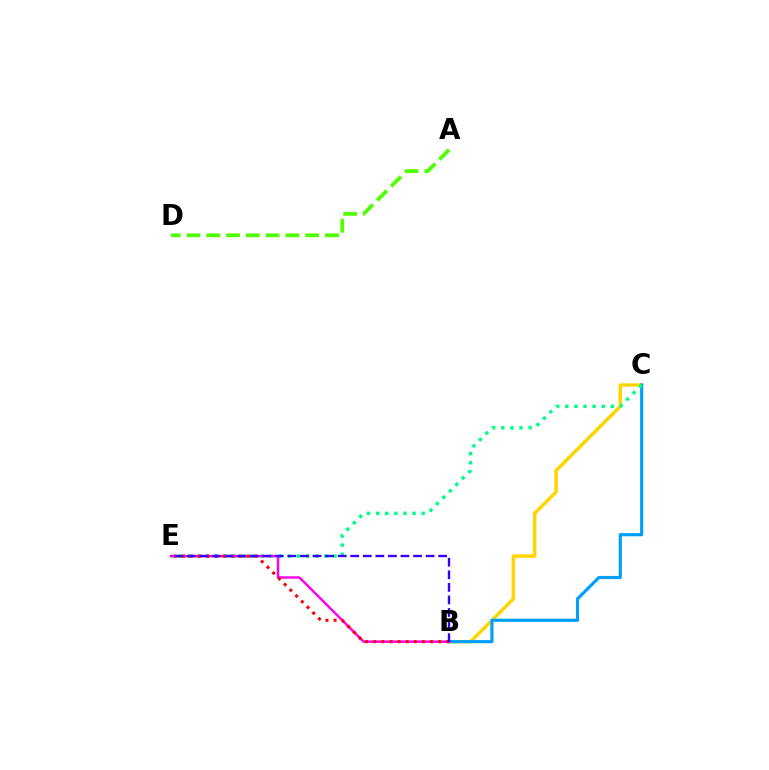{('B', 'C'): [{'color': '#ffd500', 'line_style': 'solid', 'thickness': 2.47}, {'color': '#009eff', 'line_style': 'solid', 'thickness': 2.26}], ('C', 'E'): [{'color': '#00ff86', 'line_style': 'dotted', 'thickness': 2.48}], ('B', 'E'): [{'color': '#ff00ed', 'line_style': 'solid', 'thickness': 1.76}, {'color': '#ff0000', 'line_style': 'dotted', 'thickness': 2.2}, {'color': '#3700ff', 'line_style': 'dashed', 'thickness': 1.71}], ('A', 'D'): [{'color': '#4fff00', 'line_style': 'dashed', 'thickness': 2.69}]}